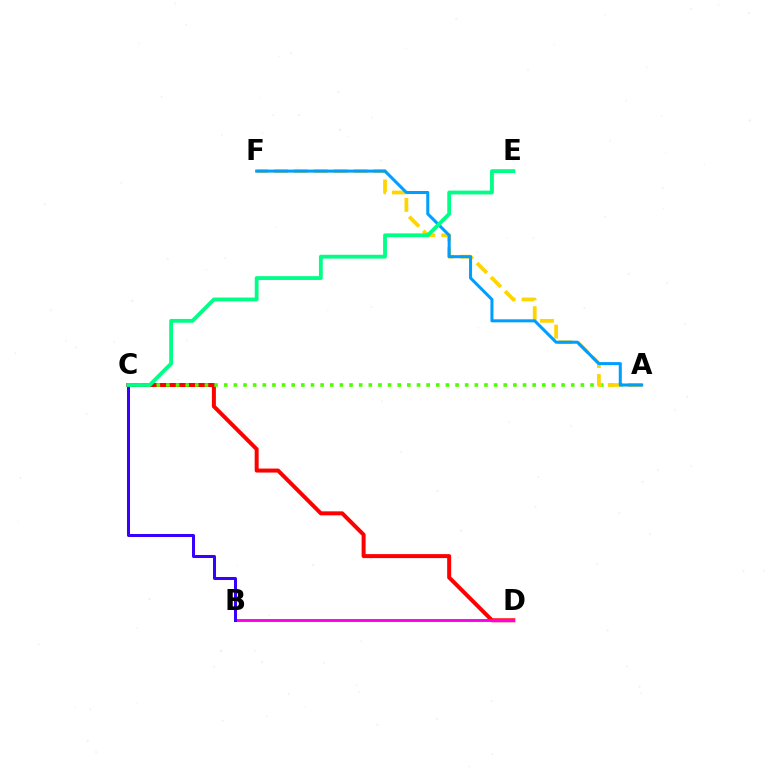{('C', 'D'): [{'color': '#ff0000', 'line_style': 'solid', 'thickness': 2.87}], ('B', 'D'): [{'color': '#ff00ed', 'line_style': 'solid', 'thickness': 2.1}], ('A', 'C'): [{'color': '#4fff00', 'line_style': 'dotted', 'thickness': 2.62}], ('A', 'F'): [{'color': '#ffd500', 'line_style': 'dashed', 'thickness': 2.7}, {'color': '#009eff', 'line_style': 'solid', 'thickness': 2.19}], ('B', 'C'): [{'color': '#3700ff', 'line_style': 'solid', 'thickness': 2.17}], ('C', 'E'): [{'color': '#00ff86', 'line_style': 'solid', 'thickness': 2.75}]}